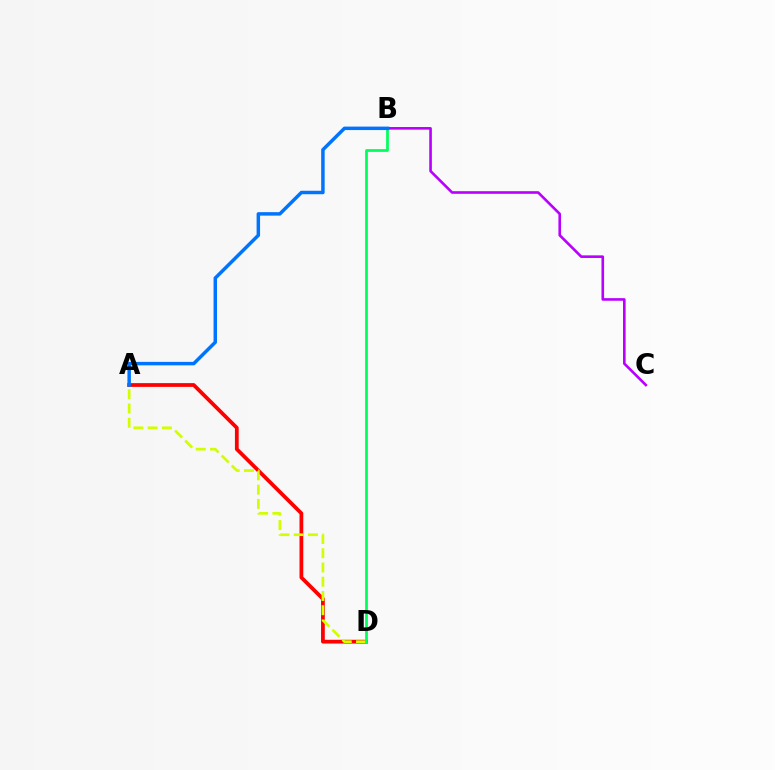{('A', 'D'): [{'color': '#ff0000', 'line_style': 'solid', 'thickness': 2.71}, {'color': '#d1ff00', 'line_style': 'dashed', 'thickness': 1.93}], ('B', 'C'): [{'color': '#b900ff', 'line_style': 'solid', 'thickness': 1.89}], ('B', 'D'): [{'color': '#00ff5c', 'line_style': 'solid', 'thickness': 1.97}], ('A', 'B'): [{'color': '#0074ff', 'line_style': 'solid', 'thickness': 2.5}]}